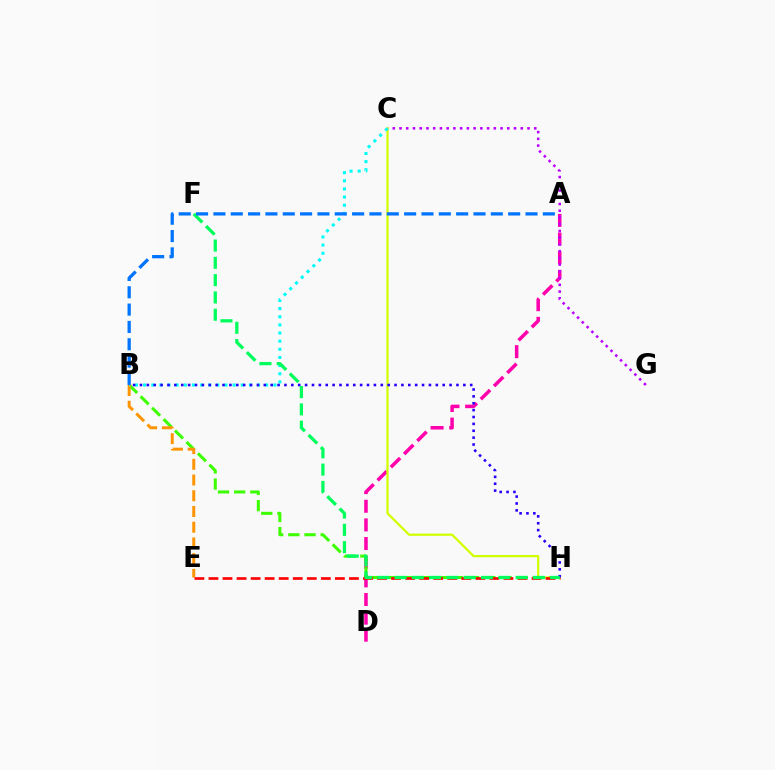{('A', 'D'): [{'color': '#ff00ac', 'line_style': 'dashed', 'thickness': 2.53}], ('B', 'H'): [{'color': '#3dff00', 'line_style': 'dashed', 'thickness': 2.19}, {'color': '#2500ff', 'line_style': 'dotted', 'thickness': 1.87}], ('C', 'G'): [{'color': '#b900ff', 'line_style': 'dotted', 'thickness': 1.83}], ('B', 'E'): [{'color': '#ff9400', 'line_style': 'dashed', 'thickness': 2.14}], ('C', 'H'): [{'color': '#d1ff00', 'line_style': 'solid', 'thickness': 1.61}], ('B', 'C'): [{'color': '#00fff6', 'line_style': 'dotted', 'thickness': 2.21}], ('E', 'H'): [{'color': '#ff0000', 'line_style': 'dashed', 'thickness': 1.91}], ('F', 'H'): [{'color': '#00ff5c', 'line_style': 'dashed', 'thickness': 2.35}], ('A', 'B'): [{'color': '#0074ff', 'line_style': 'dashed', 'thickness': 2.36}]}